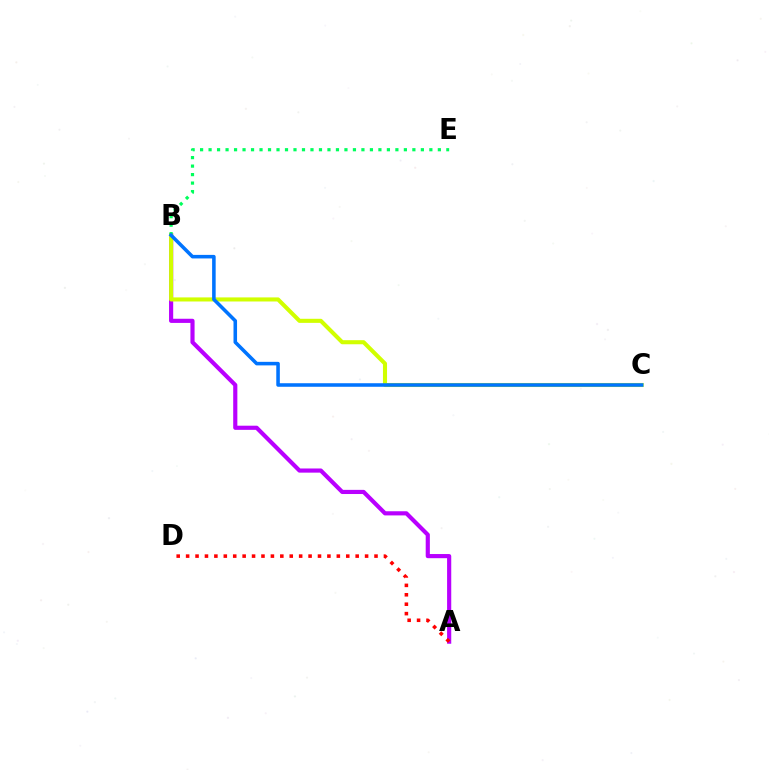{('A', 'B'): [{'color': '#b900ff', 'line_style': 'solid', 'thickness': 2.99}], ('B', 'C'): [{'color': '#d1ff00', 'line_style': 'solid', 'thickness': 2.94}, {'color': '#0074ff', 'line_style': 'solid', 'thickness': 2.56}], ('A', 'D'): [{'color': '#ff0000', 'line_style': 'dotted', 'thickness': 2.56}], ('B', 'E'): [{'color': '#00ff5c', 'line_style': 'dotted', 'thickness': 2.31}]}